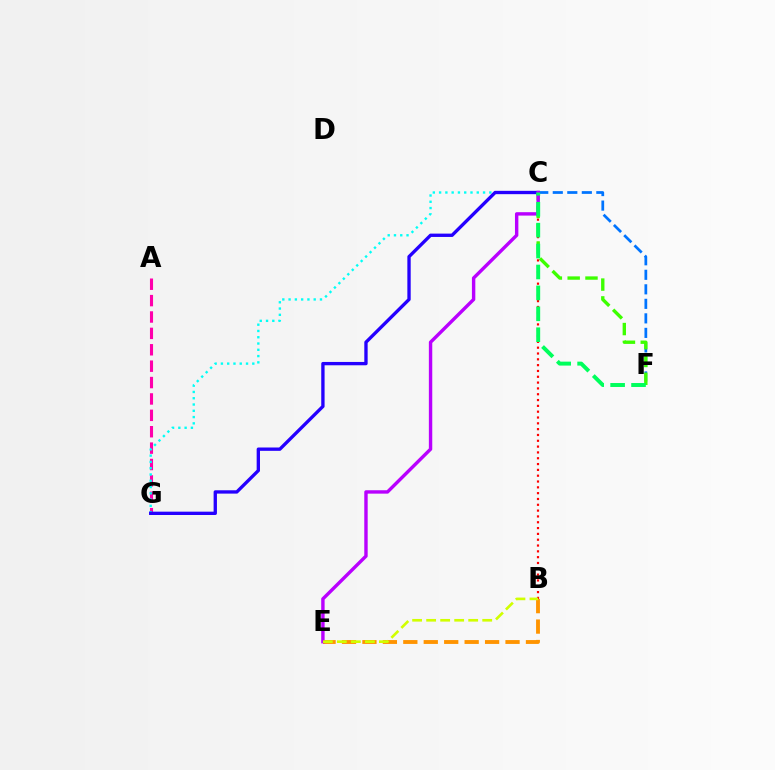{('B', 'E'): [{'color': '#ff9400', 'line_style': 'dashed', 'thickness': 2.78}, {'color': '#d1ff00', 'line_style': 'dashed', 'thickness': 1.9}], ('A', 'G'): [{'color': '#ff00ac', 'line_style': 'dashed', 'thickness': 2.23}], ('C', 'F'): [{'color': '#0074ff', 'line_style': 'dashed', 'thickness': 1.97}, {'color': '#3dff00', 'line_style': 'dashed', 'thickness': 2.42}, {'color': '#00ff5c', 'line_style': 'dashed', 'thickness': 2.84}], ('C', 'G'): [{'color': '#00fff6', 'line_style': 'dotted', 'thickness': 1.71}, {'color': '#2500ff', 'line_style': 'solid', 'thickness': 2.4}], ('B', 'C'): [{'color': '#ff0000', 'line_style': 'dotted', 'thickness': 1.58}], ('C', 'E'): [{'color': '#b900ff', 'line_style': 'solid', 'thickness': 2.45}]}